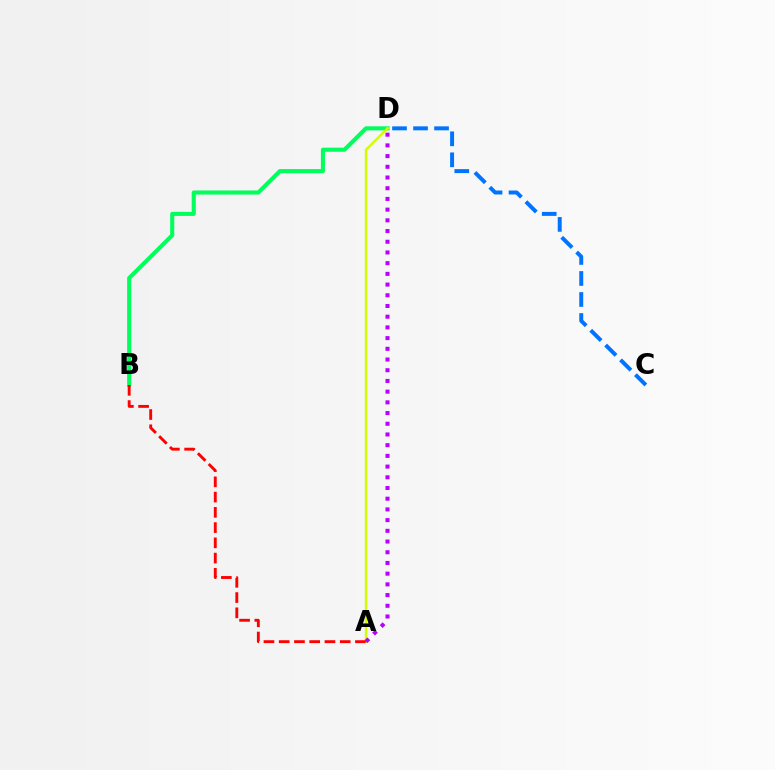{('B', 'D'): [{'color': '#00ff5c', 'line_style': 'solid', 'thickness': 2.94}], ('A', 'D'): [{'color': '#d1ff00', 'line_style': 'solid', 'thickness': 1.7}, {'color': '#b900ff', 'line_style': 'dotted', 'thickness': 2.91}], ('C', 'D'): [{'color': '#0074ff', 'line_style': 'dashed', 'thickness': 2.85}], ('A', 'B'): [{'color': '#ff0000', 'line_style': 'dashed', 'thickness': 2.07}]}